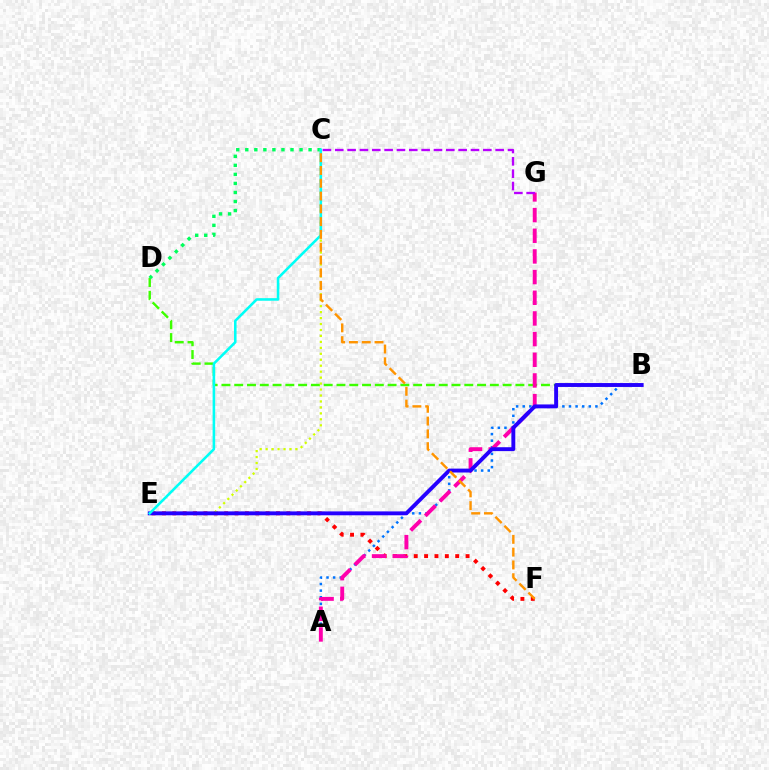{('A', 'B'): [{'color': '#0074ff', 'line_style': 'dotted', 'thickness': 1.8}], ('B', 'D'): [{'color': '#3dff00', 'line_style': 'dashed', 'thickness': 1.74}], ('C', 'D'): [{'color': '#00ff5c', 'line_style': 'dotted', 'thickness': 2.46}], ('E', 'F'): [{'color': '#ff0000', 'line_style': 'dotted', 'thickness': 2.82}], ('C', 'E'): [{'color': '#d1ff00', 'line_style': 'dotted', 'thickness': 1.62}, {'color': '#00fff6', 'line_style': 'solid', 'thickness': 1.85}], ('A', 'G'): [{'color': '#ff00ac', 'line_style': 'dashed', 'thickness': 2.81}], ('B', 'E'): [{'color': '#2500ff', 'line_style': 'solid', 'thickness': 2.8}], ('C', 'G'): [{'color': '#b900ff', 'line_style': 'dashed', 'thickness': 1.68}], ('C', 'F'): [{'color': '#ff9400', 'line_style': 'dashed', 'thickness': 1.74}]}